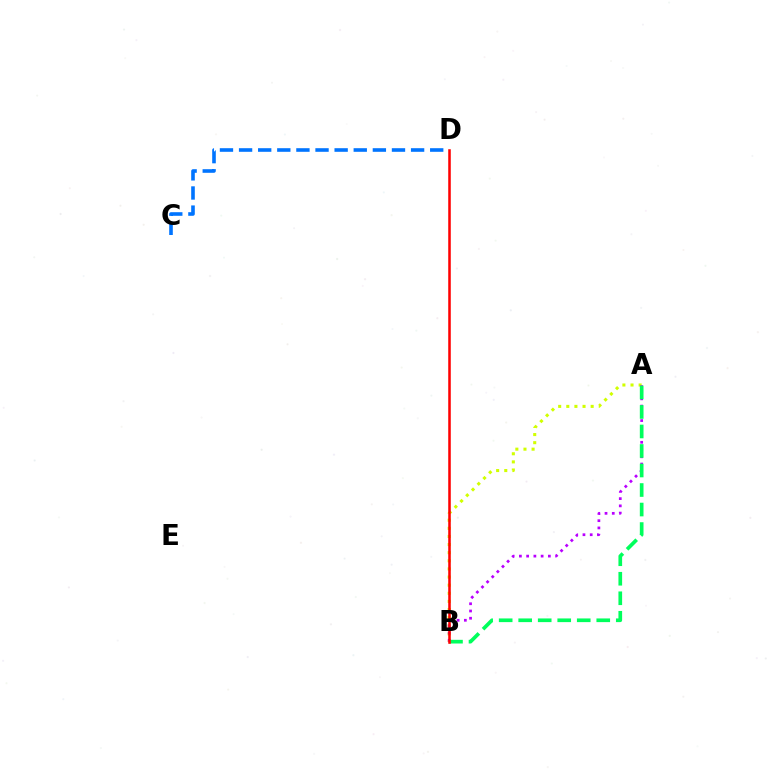{('C', 'D'): [{'color': '#0074ff', 'line_style': 'dashed', 'thickness': 2.6}], ('A', 'B'): [{'color': '#d1ff00', 'line_style': 'dotted', 'thickness': 2.21}, {'color': '#b900ff', 'line_style': 'dotted', 'thickness': 1.97}, {'color': '#00ff5c', 'line_style': 'dashed', 'thickness': 2.65}], ('B', 'D'): [{'color': '#ff0000', 'line_style': 'solid', 'thickness': 1.83}]}